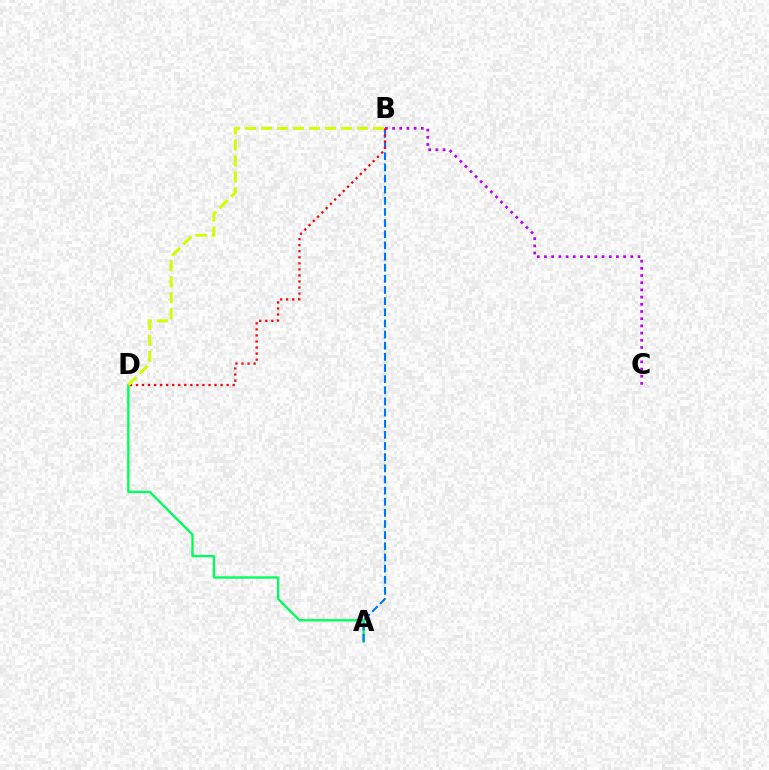{('A', 'D'): [{'color': '#00ff5c', 'line_style': 'solid', 'thickness': 1.69}], ('A', 'B'): [{'color': '#0074ff', 'line_style': 'dashed', 'thickness': 1.51}], ('B', 'C'): [{'color': '#b900ff', 'line_style': 'dotted', 'thickness': 1.95}], ('B', 'D'): [{'color': '#ff0000', 'line_style': 'dotted', 'thickness': 1.64}, {'color': '#d1ff00', 'line_style': 'dashed', 'thickness': 2.17}]}